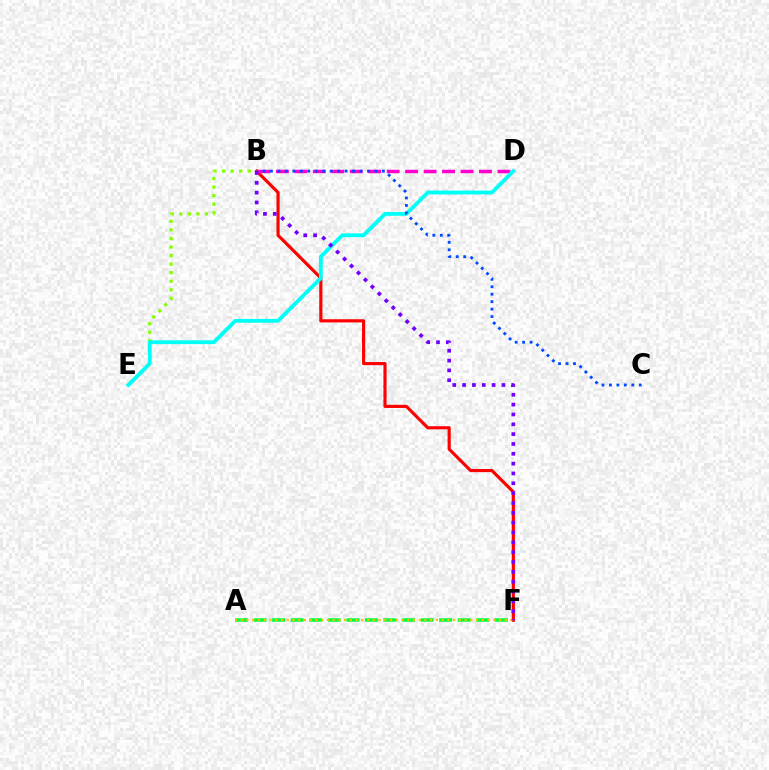{('A', 'F'): [{'color': '#00ff39', 'line_style': 'dashed', 'thickness': 2.52}, {'color': '#ffbd00', 'line_style': 'dotted', 'thickness': 1.56}], ('B', 'F'): [{'color': '#ff0000', 'line_style': 'solid', 'thickness': 2.27}, {'color': '#7200ff', 'line_style': 'dotted', 'thickness': 2.67}], ('B', 'D'): [{'color': '#ff00cf', 'line_style': 'dashed', 'thickness': 2.51}], ('B', 'E'): [{'color': '#84ff00', 'line_style': 'dotted', 'thickness': 2.33}], ('D', 'E'): [{'color': '#00fff6', 'line_style': 'solid', 'thickness': 2.74}], ('B', 'C'): [{'color': '#004bff', 'line_style': 'dotted', 'thickness': 2.03}]}